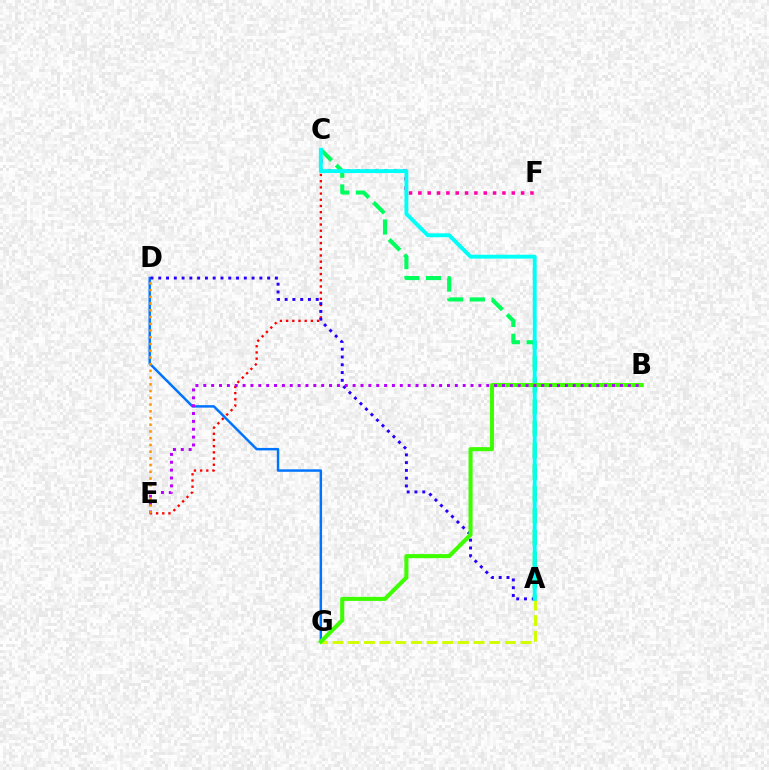{('C', 'F'): [{'color': '#ff00ac', 'line_style': 'dotted', 'thickness': 2.54}], ('A', 'G'): [{'color': '#d1ff00', 'line_style': 'dashed', 'thickness': 2.13}], ('C', 'E'): [{'color': '#ff0000', 'line_style': 'dotted', 'thickness': 1.68}], ('A', 'C'): [{'color': '#00ff5c', 'line_style': 'dashed', 'thickness': 2.96}, {'color': '#00fff6', 'line_style': 'solid', 'thickness': 2.81}], ('D', 'G'): [{'color': '#0074ff', 'line_style': 'solid', 'thickness': 1.78}], ('A', 'D'): [{'color': '#2500ff', 'line_style': 'dotted', 'thickness': 2.11}], ('B', 'G'): [{'color': '#3dff00', 'line_style': 'solid', 'thickness': 2.93}], ('B', 'E'): [{'color': '#b900ff', 'line_style': 'dotted', 'thickness': 2.14}], ('D', 'E'): [{'color': '#ff9400', 'line_style': 'dotted', 'thickness': 1.83}]}